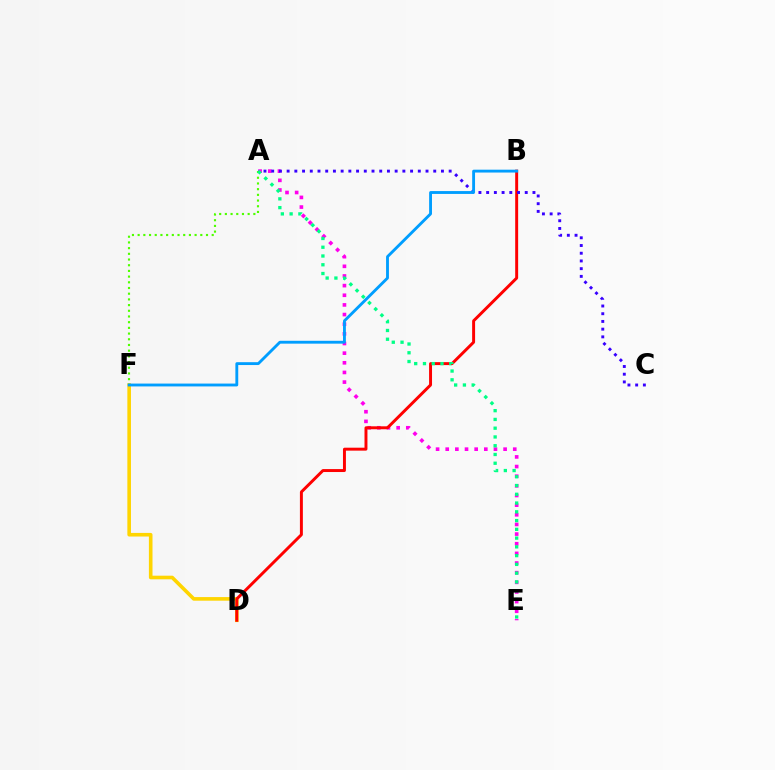{('D', 'F'): [{'color': '#ffd500', 'line_style': 'solid', 'thickness': 2.6}], ('A', 'E'): [{'color': '#ff00ed', 'line_style': 'dotted', 'thickness': 2.62}, {'color': '#00ff86', 'line_style': 'dotted', 'thickness': 2.38}], ('A', 'F'): [{'color': '#4fff00', 'line_style': 'dotted', 'thickness': 1.55}], ('B', 'D'): [{'color': '#ff0000', 'line_style': 'solid', 'thickness': 2.12}], ('A', 'C'): [{'color': '#3700ff', 'line_style': 'dotted', 'thickness': 2.1}], ('B', 'F'): [{'color': '#009eff', 'line_style': 'solid', 'thickness': 2.06}]}